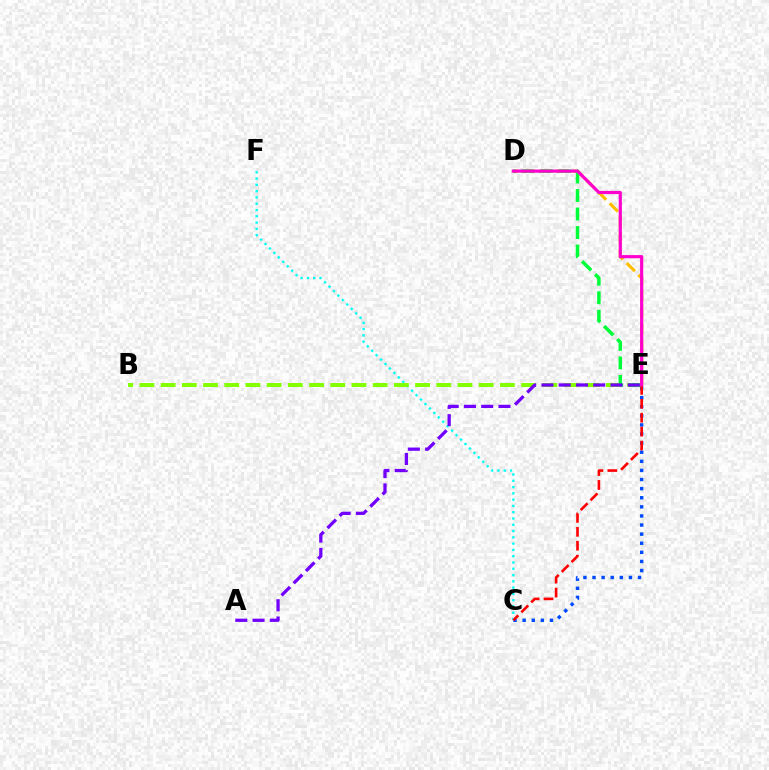{('C', 'F'): [{'color': '#00fff6', 'line_style': 'dotted', 'thickness': 1.71}], ('B', 'E'): [{'color': '#84ff00', 'line_style': 'dashed', 'thickness': 2.88}], ('D', 'E'): [{'color': '#ffbd00', 'line_style': 'dashed', 'thickness': 2.26}, {'color': '#00ff39', 'line_style': 'dashed', 'thickness': 2.51}, {'color': '#ff00cf', 'line_style': 'solid', 'thickness': 2.28}], ('C', 'E'): [{'color': '#004bff', 'line_style': 'dotted', 'thickness': 2.47}, {'color': '#ff0000', 'line_style': 'dashed', 'thickness': 1.89}], ('A', 'E'): [{'color': '#7200ff', 'line_style': 'dashed', 'thickness': 2.35}]}